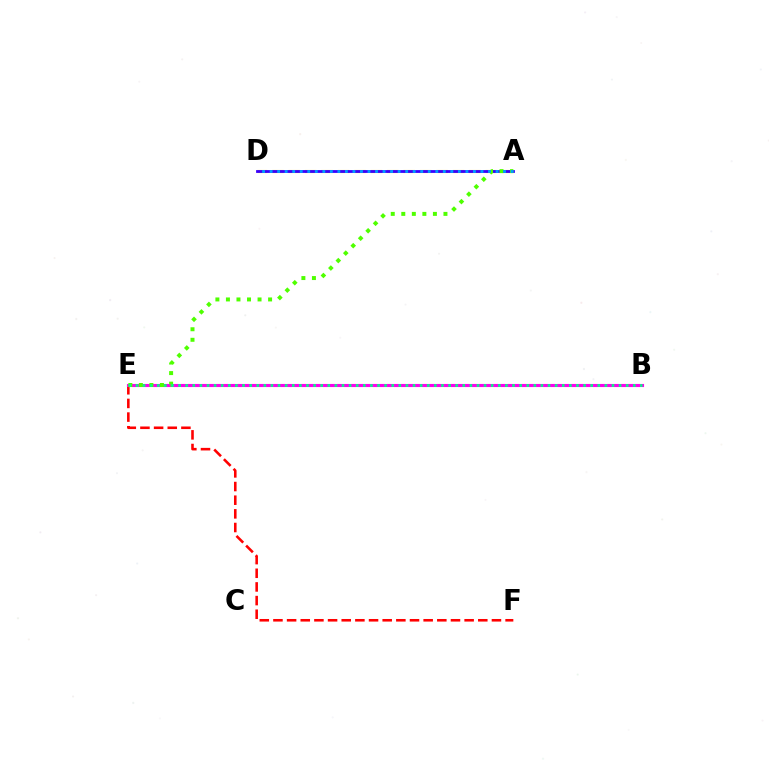{('A', 'D'): [{'color': '#ffd500', 'line_style': 'dashed', 'thickness': 2.23}, {'color': '#3700ff', 'line_style': 'solid', 'thickness': 2.01}, {'color': '#009eff', 'line_style': 'dotted', 'thickness': 2.05}], ('E', 'F'): [{'color': '#ff0000', 'line_style': 'dashed', 'thickness': 1.86}], ('B', 'E'): [{'color': '#ff00ed', 'line_style': 'solid', 'thickness': 2.24}, {'color': '#00ff86', 'line_style': 'dotted', 'thickness': 1.93}], ('A', 'E'): [{'color': '#4fff00', 'line_style': 'dotted', 'thickness': 2.86}]}